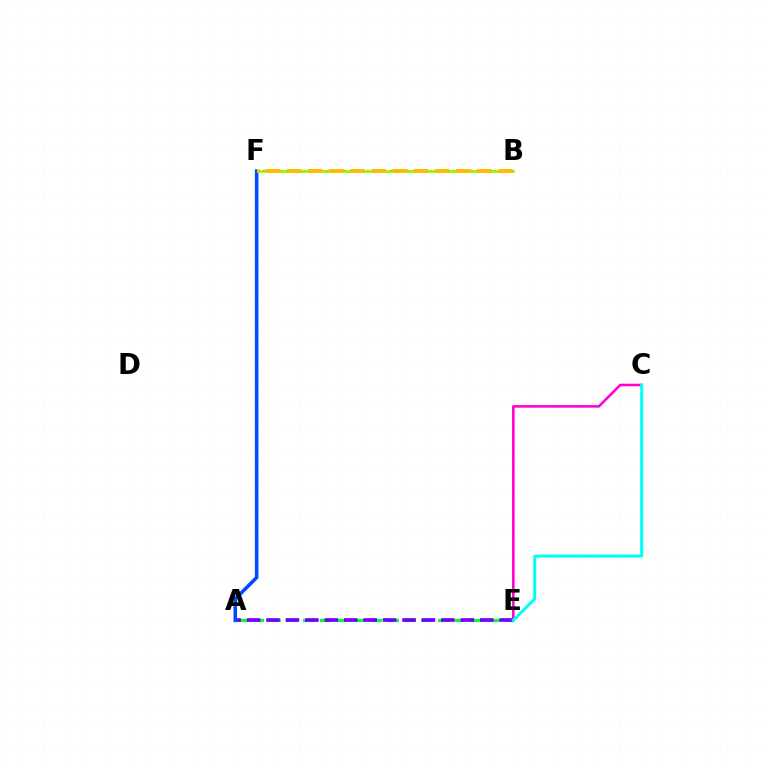{('A', 'E'): [{'color': '#00ff39', 'line_style': 'dashed', 'thickness': 2.29}, {'color': '#7200ff', 'line_style': 'dashed', 'thickness': 2.64}], ('C', 'E'): [{'color': '#ff00cf', 'line_style': 'solid', 'thickness': 1.85}, {'color': '#00fff6', 'line_style': 'solid', 'thickness': 2.15}], ('B', 'F'): [{'color': '#ff0000', 'line_style': 'dotted', 'thickness': 1.57}, {'color': '#84ff00', 'line_style': 'solid', 'thickness': 1.94}, {'color': '#ffbd00', 'line_style': 'dashed', 'thickness': 2.87}], ('A', 'F'): [{'color': '#004bff', 'line_style': 'solid', 'thickness': 2.57}]}